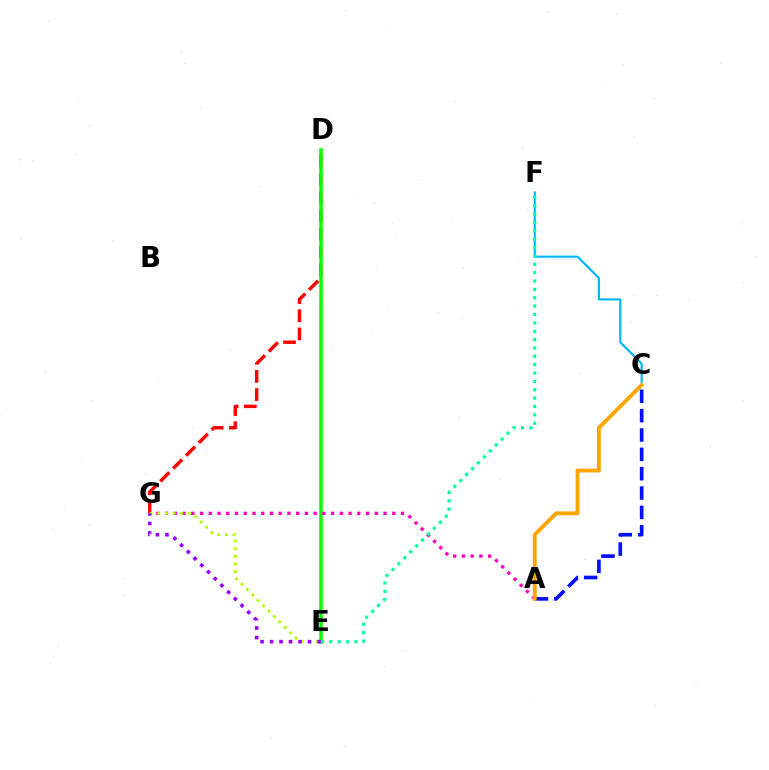{('D', 'G'): [{'color': '#ff0000', 'line_style': 'dashed', 'thickness': 2.47}], ('C', 'F'): [{'color': '#00b5ff', 'line_style': 'solid', 'thickness': 1.54}], ('D', 'E'): [{'color': '#08ff00', 'line_style': 'solid', 'thickness': 2.55}], ('A', 'G'): [{'color': '#ff00bd', 'line_style': 'dotted', 'thickness': 2.37}], ('A', 'C'): [{'color': '#0010ff', 'line_style': 'dashed', 'thickness': 2.63}, {'color': '#ffa500', 'line_style': 'solid', 'thickness': 2.78}], ('E', 'G'): [{'color': '#b3ff00', 'line_style': 'dotted', 'thickness': 2.08}, {'color': '#9b00ff', 'line_style': 'dotted', 'thickness': 2.58}], ('E', 'F'): [{'color': '#00ff9d', 'line_style': 'dotted', 'thickness': 2.27}]}